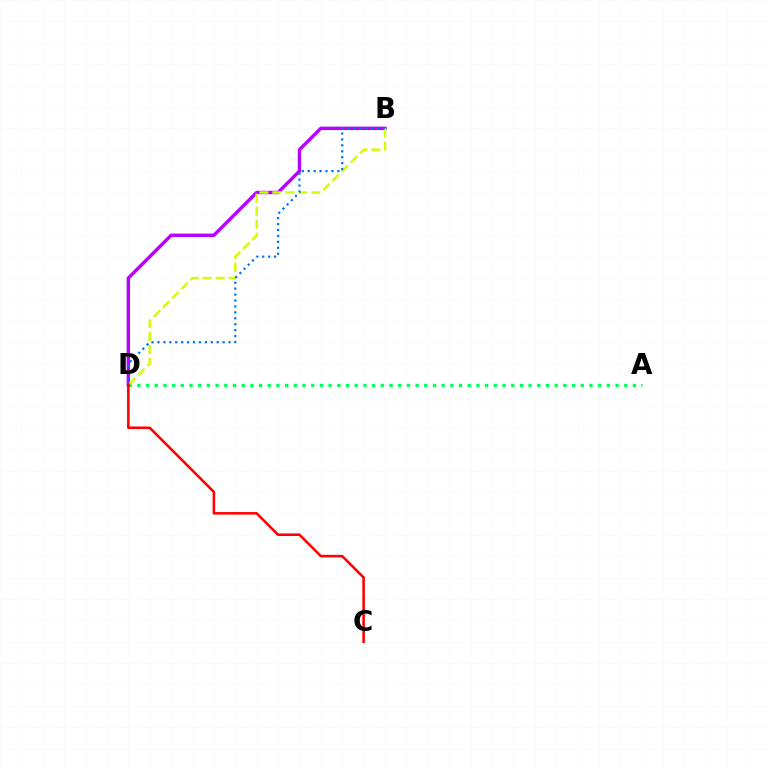{('A', 'D'): [{'color': '#00ff5c', 'line_style': 'dotted', 'thickness': 2.36}], ('B', 'D'): [{'color': '#b900ff', 'line_style': 'solid', 'thickness': 2.44}, {'color': '#d1ff00', 'line_style': 'dashed', 'thickness': 1.76}, {'color': '#0074ff', 'line_style': 'dotted', 'thickness': 1.61}], ('C', 'D'): [{'color': '#ff0000', 'line_style': 'solid', 'thickness': 1.85}]}